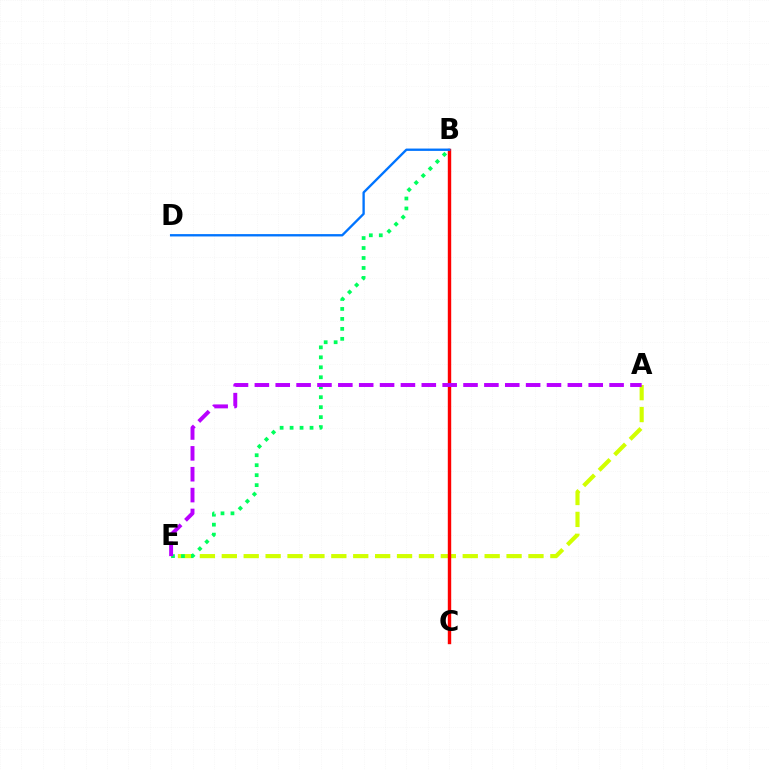{('A', 'E'): [{'color': '#d1ff00', 'line_style': 'dashed', 'thickness': 2.98}, {'color': '#b900ff', 'line_style': 'dashed', 'thickness': 2.83}], ('B', 'C'): [{'color': '#ff0000', 'line_style': 'solid', 'thickness': 2.45}], ('B', 'E'): [{'color': '#00ff5c', 'line_style': 'dotted', 'thickness': 2.71}], ('B', 'D'): [{'color': '#0074ff', 'line_style': 'solid', 'thickness': 1.69}]}